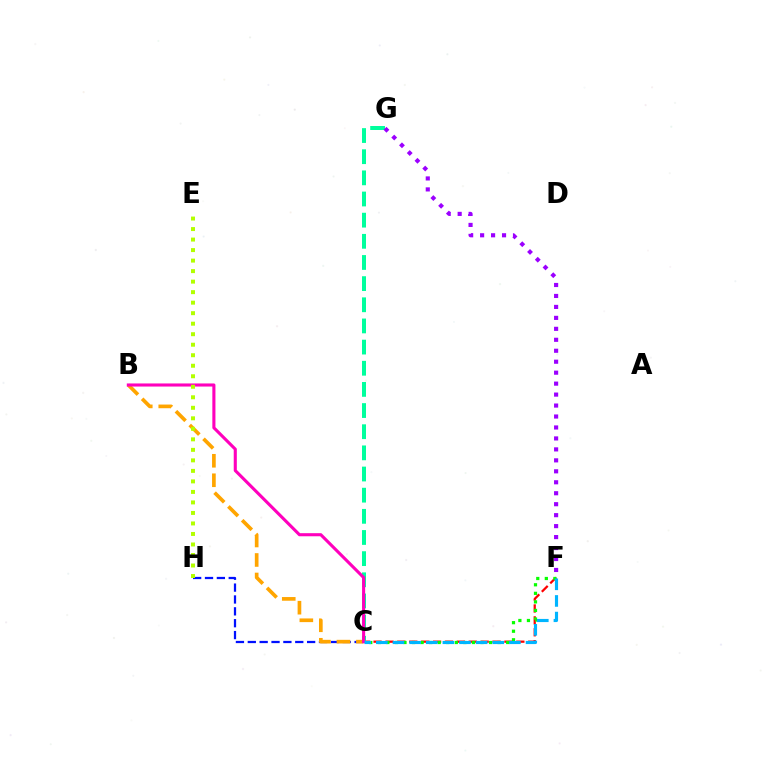{('C', 'F'): [{'color': '#ff0000', 'line_style': 'dashed', 'thickness': 1.62}, {'color': '#08ff00', 'line_style': 'dotted', 'thickness': 2.32}, {'color': '#00b5ff', 'line_style': 'dashed', 'thickness': 2.26}], ('C', 'G'): [{'color': '#00ff9d', 'line_style': 'dashed', 'thickness': 2.87}], ('C', 'H'): [{'color': '#0010ff', 'line_style': 'dashed', 'thickness': 1.61}], ('B', 'C'): [{'color': '#ffa500', 'line_style': 'dashed', 'thickness': 2.65}, {'color': '#ff00bd', 'line_style': 'solid', 'thickness': 2.23}], ('F', 'G'): [{'color': '#9b00ff', 'line_style': 'dotted', 'thickness': 2.98}], ('E', 'H'): [{'color': '#b3ff00', 'line_style': 'dotted', 'thickness': 2.86}]}